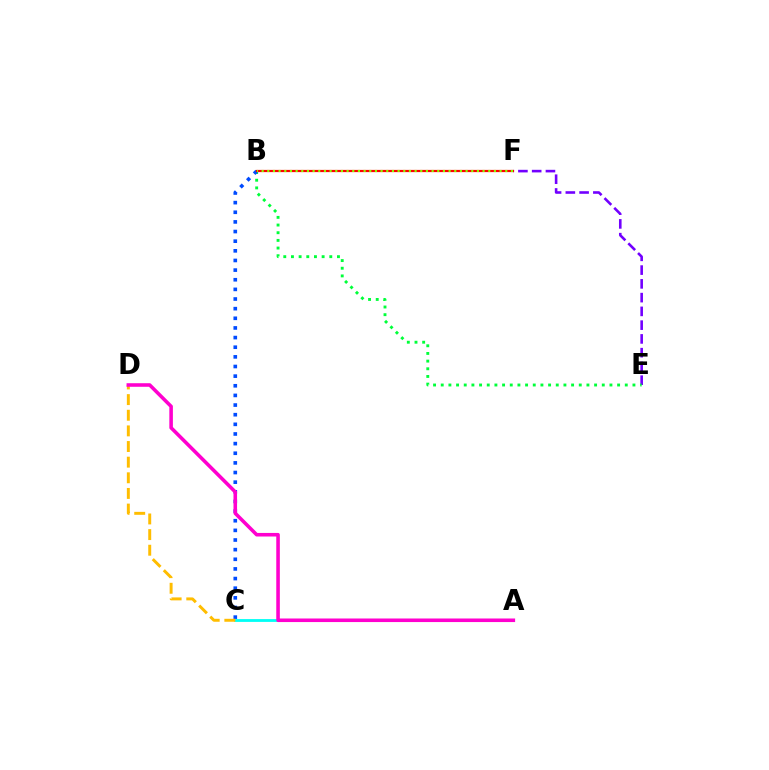{('E', 'F'): [{'color': '#7200ff', 'line_style': 'dashed', 'thickness': 1.87}], ('B', 'E'): [{'color': '#00ff39', 'line_style': 'dotted', 'thickness': 2.08}], ('A', 'C'): [{'color': '#00fff6', 'line_style': 'solid', 'thickness': 2.03}], ('B', 'C'): [{'color': '#004bff', 'line_style': 'dotted', 'thickness': 2.62}], ('C', 'D'): [{'color': '#ffbd00', 'line_style': 'dashed', 'thickness': 2.12}], ('A', 'D'): [{'color': '#ff00cf', 'line_style': 'solid', 'thickness': 2.57}], ('B', 'F'): [{'color': '#ff0000', 'line_style': 'solid', 'thickness': 1.6}, {'color': '#84ff00', 'line_style': 'dotted', 'thickness': 1.54}]}